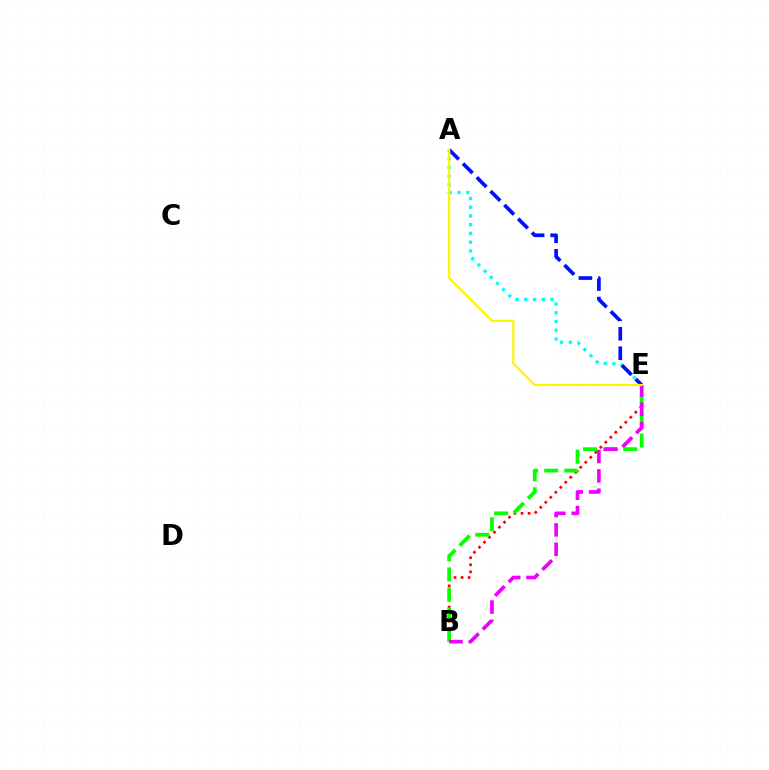{('B', 'E'): [{'color': '#ff0000', 'line_style': 'dotted', 'thickness': 1.92}, {'color': '#08ff00', 'line_style': 'dashed', 'thickness': 2.73}, {'color': '#ee00ff', 'line_style': 'dashed', 'thickness': 2.63}], ('A', 'E'): [{'color': '#00fff6', 'line_style': 'dotted', 'thickness': 2.37}, {'color': '#0010ff', 'line_style': 'dashed', 'thickness': 2.65}, {'color': '#fcf500', 'line_style': 'solid', 'thickness': 1.57}]}